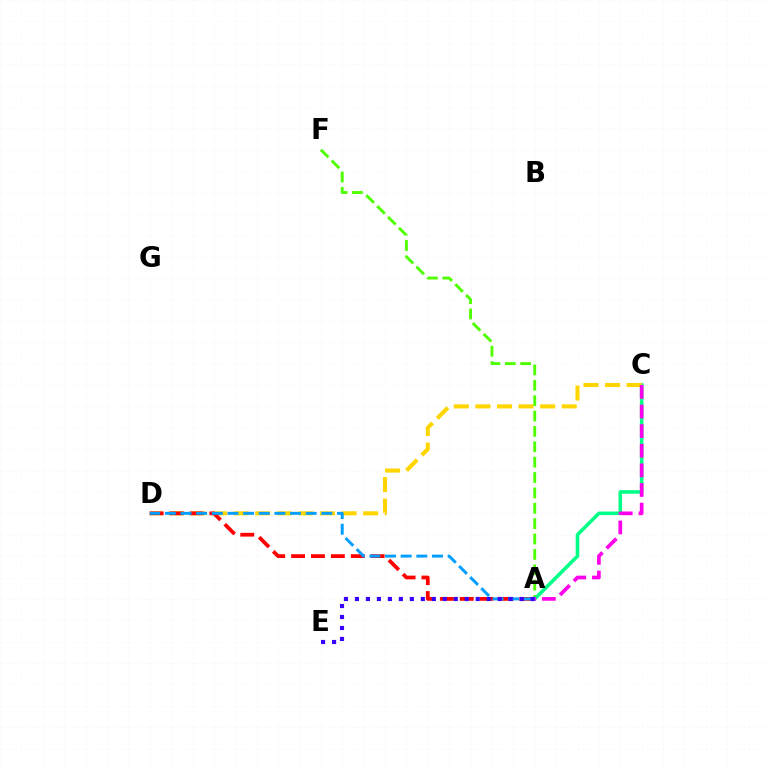{('A', 'F'): [{'color': '#4fff00', 'line_style': 'dashed', 'thickness': 2.09}], ('A', 'C'): [{'color': '#00ff86', 'line_style': 'solid', 'thickness': 2.56}, {'color': '#ff00ed', 'line_style': 'dashed', 'thickness': 2.67}], ('C', 'D'): [{'color': '#ffd500', 'line_style': 'dashed', 'thickness': 2.93}], ('A', 'D'): [{'color': '#ff0000', 'line_style': 'dashed', 'thickness': 2.7}, {'color': '#009eff', 'line_style': 'dashed', 'thickness': 2.13}], ('A', 'E'): [{'color': '#3700ff', 'line_style': 'dotted', 'thickness': 2.98}]}